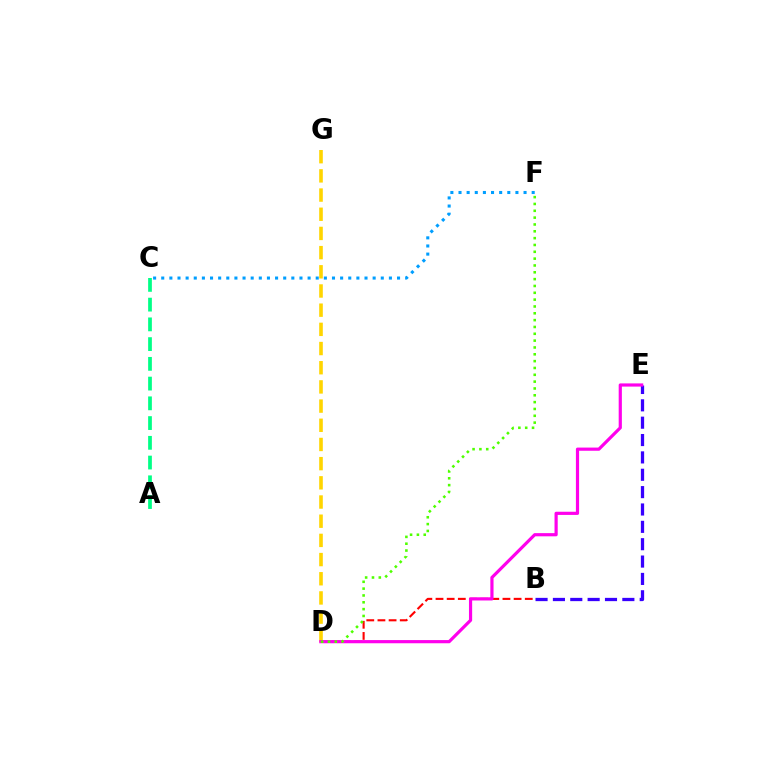{('C', 'F'): [{'color': '#009eff', 'line_style': 'dotted', 'thickness': 2.21}], ('B', 'E'): [{'color': '#3700ff', 'line_style': 'dashed', 'thickness': 2.36}], ('B', 'D'): [{'color': '#ff0000', 'line_style': 'dashed', 'thickness': 1.52}], ('D', 'G'): [{'color': '#ffd500', 'line_style': 'dashed', 'thickness': 2.61}], ('D', 'E'): [{'color': '#ff00ed', 'line_style': 'solid', 'thickness': 2.29}], ('A', 'C'): [{'color': '#00ff86', 'line_style': 'dashed', 'thickness': 2.68}], ('D', 'F'): [{'color': '#4fff00', 'line_style': 'dotted', 'thickness': 1.86}]}